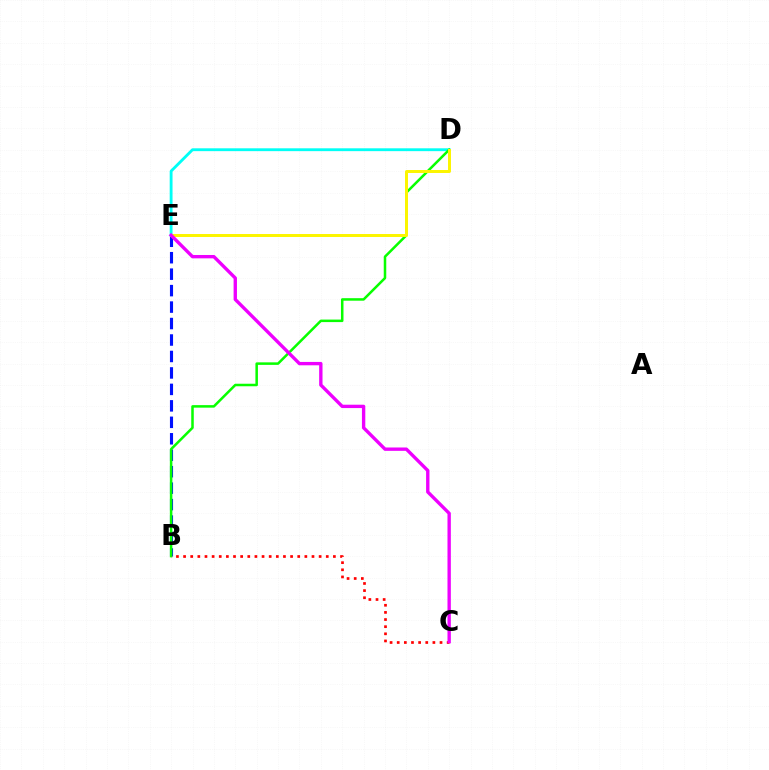{('D', 'E'): [{'color': '#00fff6', 'line_style': 'solid', 'thickness': 2.05}, {'color': '#fcf500', 'line_style': 'solid', 'thickness': 2.14}], ('B', 'E'): [{'color': '#0010ff', 'line_style': 'dashed', 'thickness': 2.24}], ('B', 'D'): [{'color': '#08ff00', 'line_style': 'solid', 'thickness': 1.82}], ('B', 'C'): [{'color': '#ff0000', 'line_style': 'dotted', 'thickness': 1.94}], ('C', 'E'): [{'color': '#ee00ff', 'line_style': 'solid', 'thickness': 2.42}]}